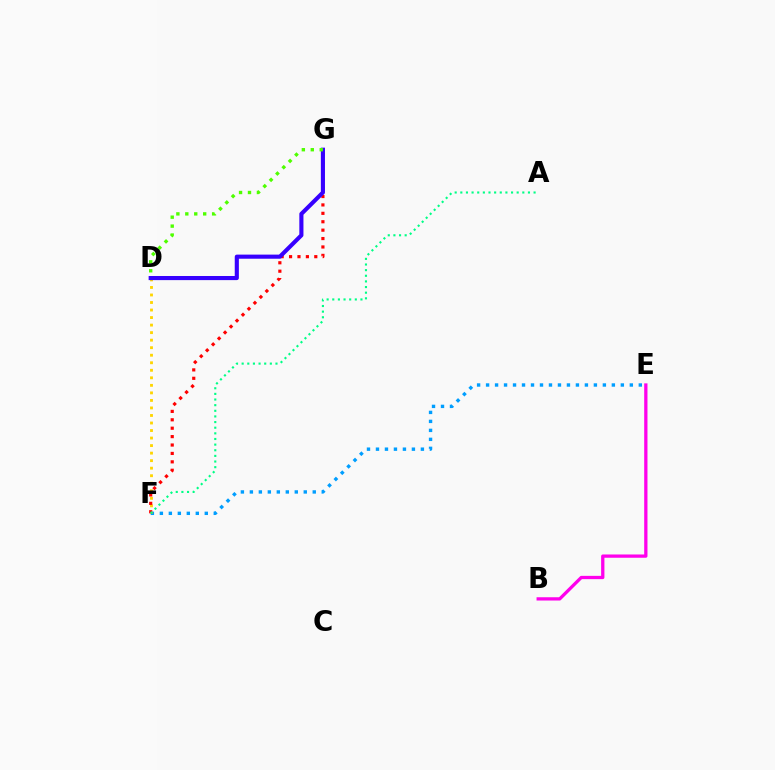{('E', 'F'): [{'color': '#009eff', 'line_style': 'dotted', 'thickness': 2.44}], ('D', 'F'): [{'color': '#ffd500', 'line_style': 'dotted', 'thickness': 2.05}], ('F', 'G'): [{'color': '#ff0000', 'line_style': 'dotted', 'thickness': 2.28}], ('A', 'F'): [{'color': '#00ff86', 'line_style': 'dotted', 'thickness': 1.53}], ('D', 'G'): [{'color': '#3700ff', 'line_style': 'solid', 'thickness': 2.96}, {'color': '#4fff00', 'line_style': 'dotted', 'thickness': 2.43}], ('B', 'E'): [{'color': '#ff00ed', 'line_style': 'solid', 'thickness': 2.36}]}